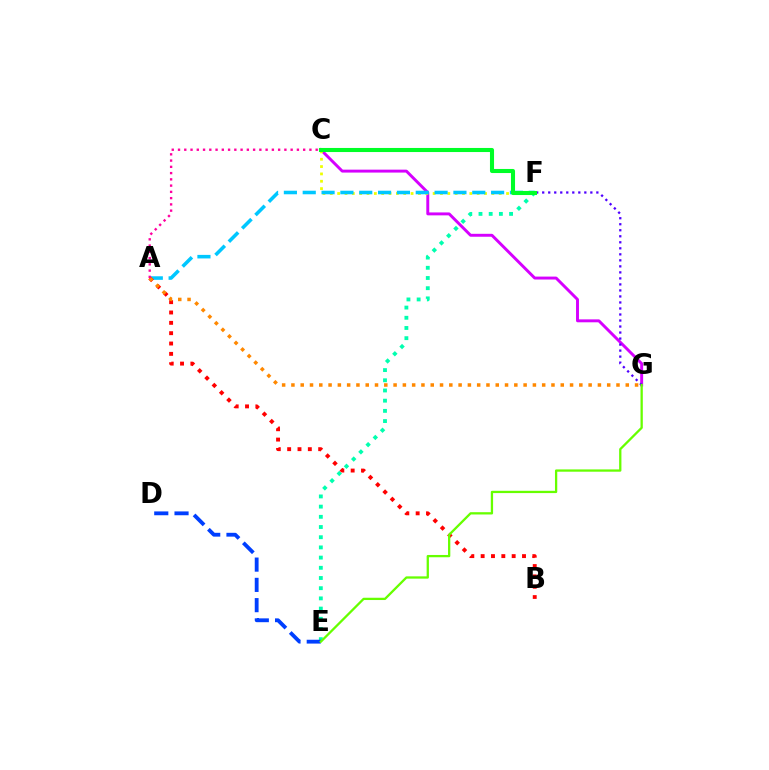{('E', 'F'): [{'color': '#00ffaf', 'line_style': 'dotted', 'thickness': 2.77}], ('C', 'G'): [{'color': '#d600ff', 'line_style': 'solid', 'thickness': 2.11}], ('C', 'F'): [{'color': '#eeff00', 'line_style': 'dotted', 'thickness': 2.0}, {'color': '#00ff27', 'line_style': 'solid', 'thickness': 2.94}], ('F', 'G'): [{'color': '#4f00ff', 'line_style': 'dotted', 'thickness': 1.63}], ('D', 'E'): [{'color': '#003fff', 'line_style': 'dashed', 'thickness': 2.75}], ('A', 'F'): [{'color': '#00c7ff', 'line_style': 'dashed', 'thickness': 2.56}], ('A', 'B'): [{'color': '#ff0000', 'line_style': 'dotted', 'thickness': 2.81}], ('A', 'G'): [{'color': '#ff8800', 'line_style': 'dotted', 'thickness': 2.52}], ('A', 'C'): [{'color': '#ff00a0', 'line_style': 'dotted', 'thickness': 1.7}], ('E', 'G'): [{'color': '#66ff00', 'line_style': 'solid', 'thickness': 1.65}]}